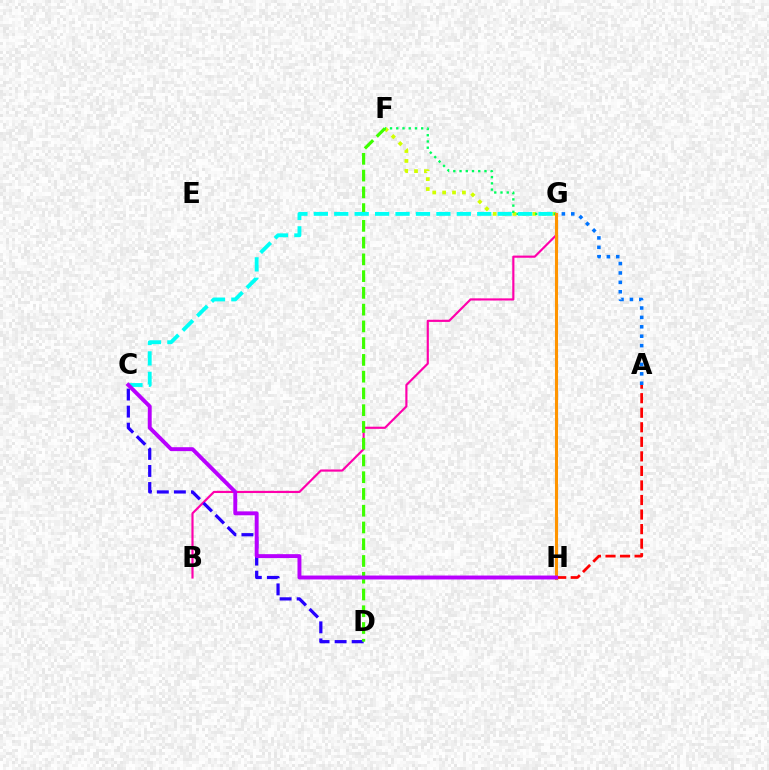{('B', 'G'): [{'color': '#ff00ac', 'line_style': 'solid', 'thickness': 1.56}], ('F', 'G'): [{'color': '#d1ff00', 'line_style': 'dotted', 'thickness': 2.69}, {'color': '#00ff5c', 'line_style': 'dotted', 'thickness': 1.69}], ('C', 'D'): [{'color': '#2500ff', 'line_style': 'dashed', 'thickness': 2.32}], ('D', 'F'): [{'color': '#3dff00', 'line_style': 'dashed', 'thickness': 2.28}], ('G', 'H'): [{'color': '#ff9400', 'line_style': 'solid', 'thickness': 2.22}], ('A', 'H'): [{'color': '#ff0000', 'line_style': 'dashed', 'thickness': 1.98}], ('C', 'G'): [{'color': '#00fff6', 'line_style': 'dashed', 'thickness': 2.77}], ('A', 'G'): [{'color': '#0074ff', 'line_style': 'dotted', 'thickness': 2.56}], ('C', 'H'): [{'color': '#b900ff', 'line_style': 'solid', 'thickness': 2.82}]}